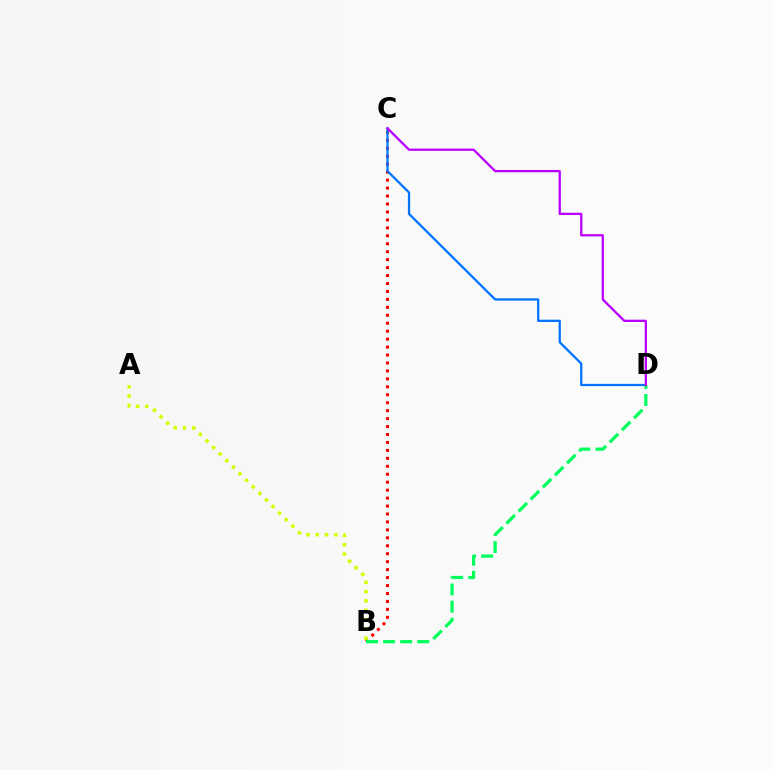{('B', 'C'): [{'color': '#ff0000', 'line_style': 'dotted', 'thickness': 2.16}], ('A', 'B'): [{'color': '#d1ff00', 'line_style': 'dotted', 'thickness': 2.53}], ('C', 'D'): [{'color': '#0074ff', 'line_style': 'solid', 'thickness': 1.63}, {'color': '#b900ff', 'line_style': 'solid', 'thickness': 1.64}], ('B', 'D'): [{'color': '#00ff5c', 'line_style': 'dashed', 'thickness': 2.32}]}